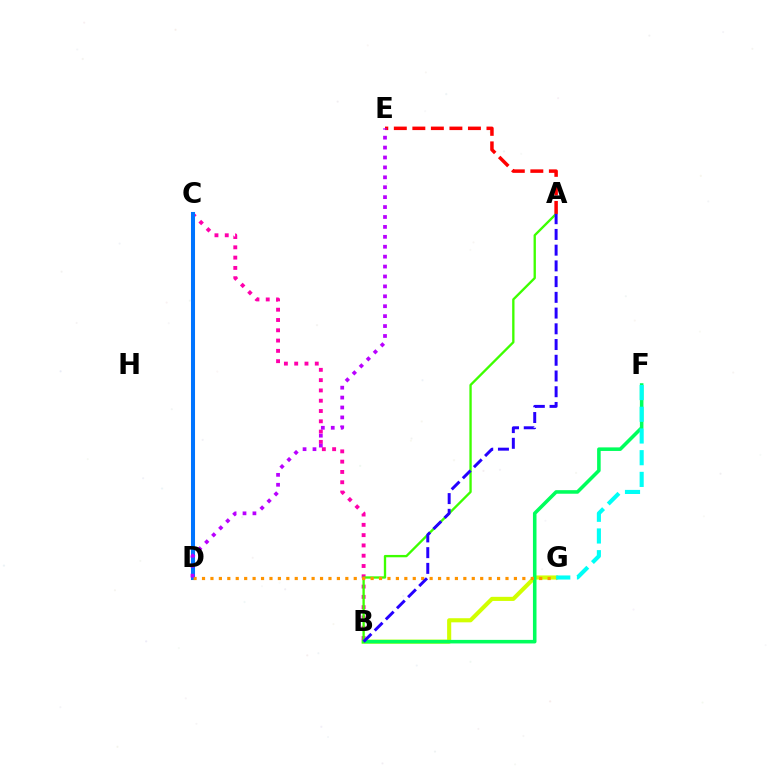{('B', 'G'): [{'color': '#d1ff00', 'line_style': 'solid', 'thickness': 2.96}], ('B', 'F'): [{'color': '#00ff5c', 'line_style': 'solid', 'thickness': 2.57}], ('B', 'C'): [{'color': '#ff00ac', 'line_style': 'dotted', 'thickness': 2.8}], ('C', 'D'): [{'color': '#0074ff', 'line_style': 'solid', 'thickness': 2.91}], ('A', 'B'): [{'color': '#3dff00', 'line_style': 'solid', 'thickness': 1.68}, {'color': '#2500ff', 'line_style': 'dashed', 'thickness': 2.14}], ('D', 'G'): [{'color': '#ff9400', 'line_style': 'dotted', 'thickness': 2.29}], ('A', 'E'): [{'color': '#ff0000', 'line_style': 'dashed', 'thickness': 2.52}], ('F', 'G'): [{'color': '#00fff6', 'line_style': 'dashed', 'thickness': 2.95}], ('D', 'E'): [{'color': '#b900ff', 'line_style': 'dotted', 'thickness': 2.69}]}